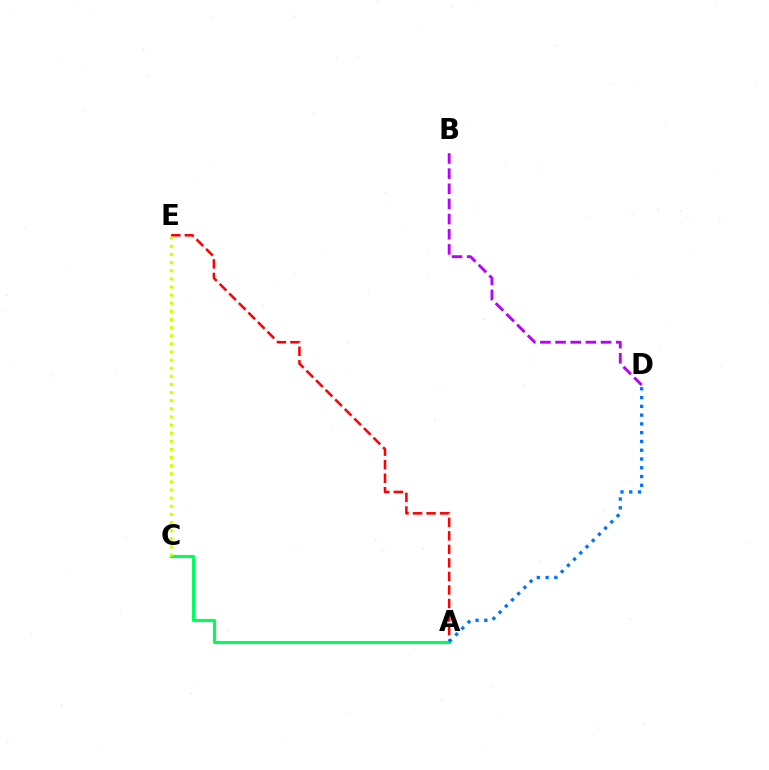{('A', 'E'): [{'color': '#ff0000', 'line_style': 'dashed', 'thickness': 1.84}], ('A', 'C'): [{'color': '#00ff5c', 'line_style': 'solid', 'thickness': 2.25}], ('C', 'E'): [{'color': '#d1ff00', 'line_style': 'dotted', 'thickness': 2.21}], ('A', 'D'): [{'color': '#0074ff', 'line_style': 'dotted', 'thickness': 2.38}], ('B', 'D'): [{'color': '#b900ff', 'line_style': 'dashed', 'thickness': 2.06}]}